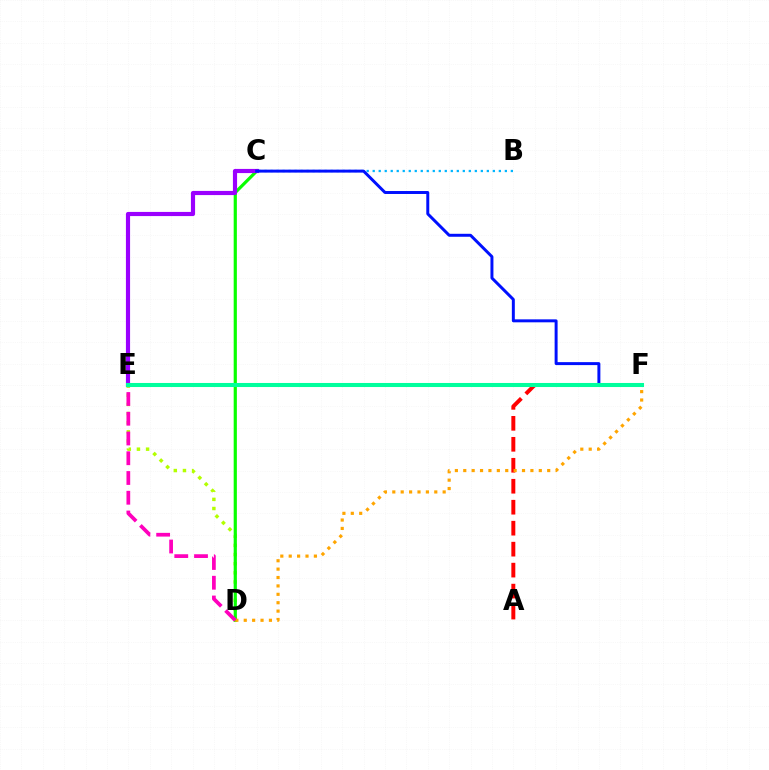{('D', 'E'): [{'color': '#b3ff00', 'line_style': 'dotted', 'thickness': 2.48}, {'color': '#ff00bd', 'line_style': 'dashed', 'thickness': 2.68}], ('A', 'F'): [{'color': '#ff0000', 'line_style': 'dashed', 'thickness': 2.85}], ('C', 'D'): [{'color': '#08ff00', 'line_style': 'solid', 'thickness': 2.29}], ('C', 'E'): [{'color': '#9b00ff', 'line_style': 'solid', 'thickness': 2.99}], ('B', 'C'): [{'color': '#00b5ff', 'line_style': 'dotted', 'thickness': 1.63}], ('C', 'F'): [{'color': '#0010ff', 'line_style': 'solid', 'thickness': 2.13}], ('D', 'F'): [{'color': '#ffa500', 'line_style': 'dotted', 'thickness': 2.28}], ('E', 'F'): [{'color': '#00ff9d', 'line_style': 'solid', 'thickness': 2.92}]}